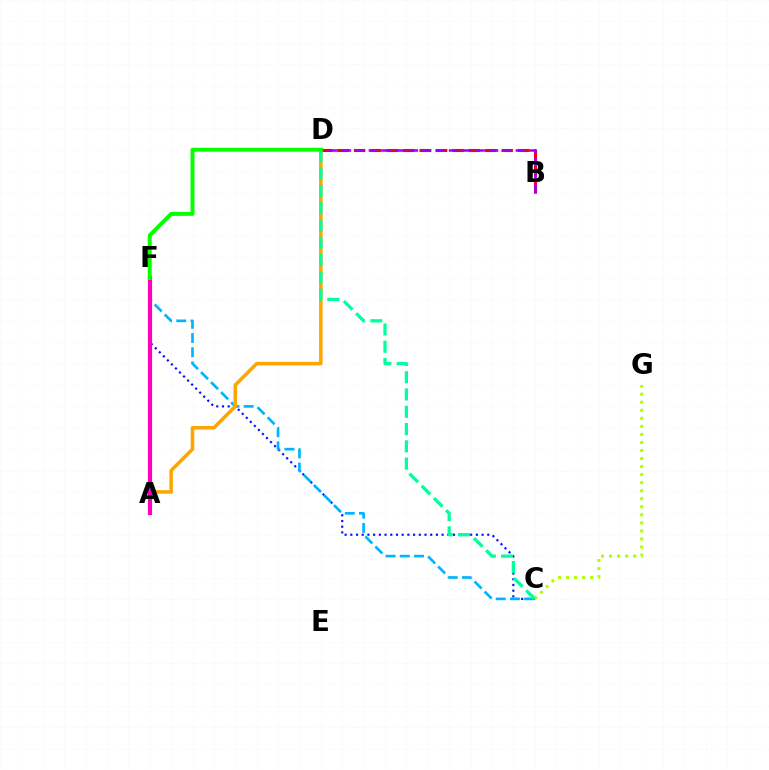{('C', 'F'): [{'color': '#0010ff', 'line_style': 'dotted', 'thickness': 1.55}, {'color': '#00b5ff', 'line_style': 'dashed', 'thickness': 1.93}], ('C', 'G'): [{'color': '#b3ff00', 'line_style': 'dotted', 'thickness': 2.19}], ('B', 'D'): [{'color': '#ff0000', 'line_style': 'dashed', 'thickness': 2.23}, {'color': '#9b00ff', 'line_style': 'dashed', 'thickness': 1.82}], ('A', 'D'): [{'color': '#ffa500', 'line_style': 'solid', 'thickness': 2.55}], ('A', 'F'): [{'color': '#ff00bd', 'line_style': 'solid', 'thickness': 3.0}], ('C', 'D'): [{'color': '#00ff9d', 'line_style': 'dashed', 'thickness': 2.35}], ('D', 'F'): [{'color': '#08ff00', 'line_style': 'solid', 'thickness': 2.84}]}